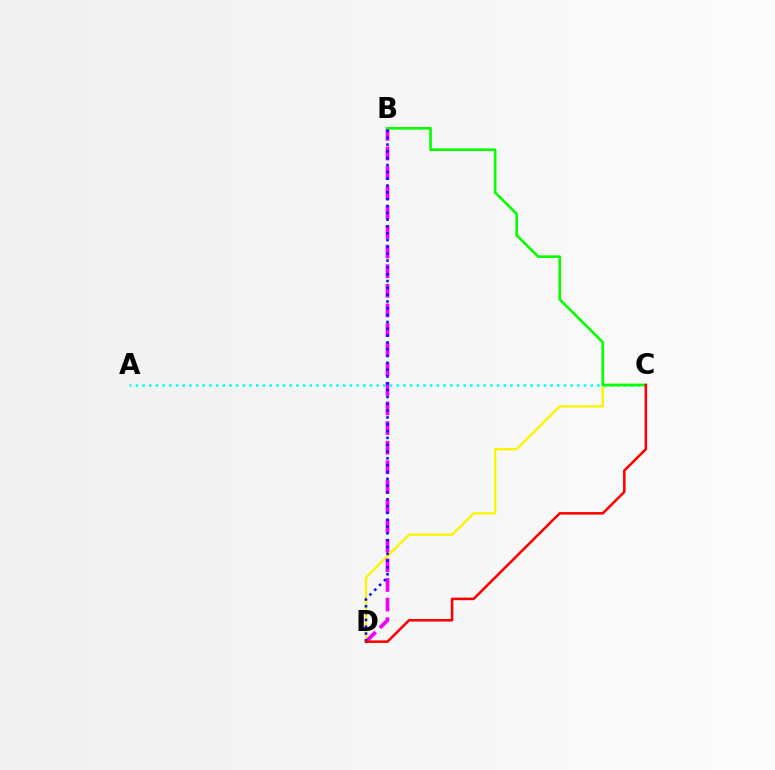{('C', 'D'): [{'color': '#fcf500', 'line_style': 'solid', 'thickness': 1.7}, {'color': '#ff0000', 'line_style': 'solid', 'thickness': 1.83}], ('B', 'D'): [{'color': '#ee00ff', 'line_style': 'dashed', 'thickness': 2.66}, {'color': '#0010ff', 'line_style': 'dotted', 'thickness': 1.85}], ('A', 'C'): [{'color': '#00fff6', 'line_style': 'dotted', 'thickness': 1.82}], ('B', 'C'): [{'color': '#08ff00', 'line_style': 'solid', 'thickness': 1.9}]}